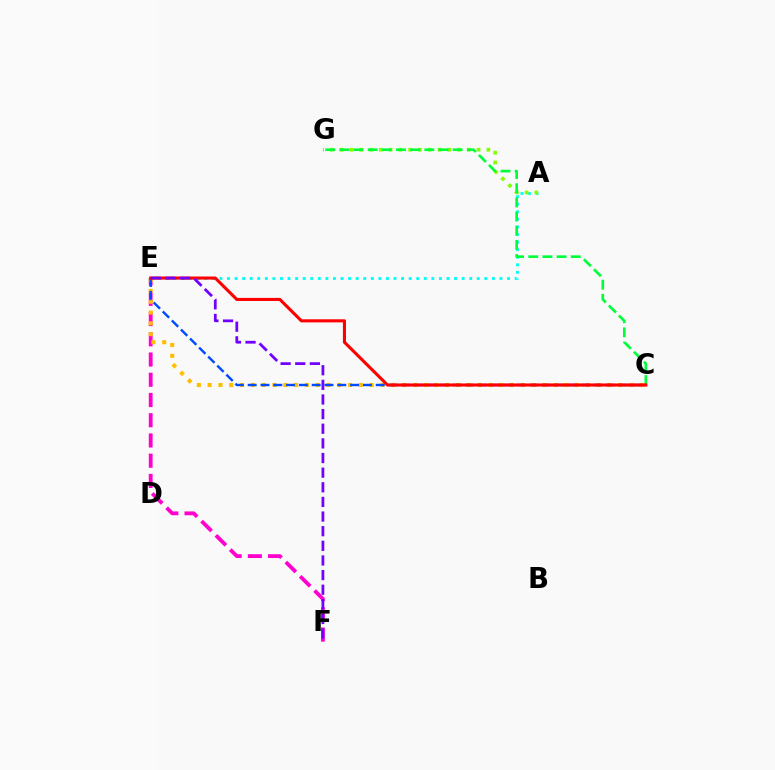{('A', 'E'): [{'color': '#00fff6', 'line_style': 'dotted', 'thickness': 2.06}], ('A', 'G'): [{'color': '#84ff00', 'line_style': 'dotted', 'thickness': 2.66}], ('E', 'F'): [{'color': '#ff00cf', 'line_style': 'dashed', 'thickness': 2.75}, {'color': '#7200ff', 'line_style': 'dashed', 'thickness': 1.99}], ('C', 'E'): [{'color': '#ffbd00', 'line_style': 'dotted', 'thickness': 2.94}, {'color': '#004bff', 'line_style': 'dashed', 'thickness': 1.74}, {'color': '#ff0000', 'line_style': 'solid', 'thickness': 2.23}], ('C', 'G'): [{'color': '#00ff39', 'line_style': 'dashed', 'thickness': 1.92}]}